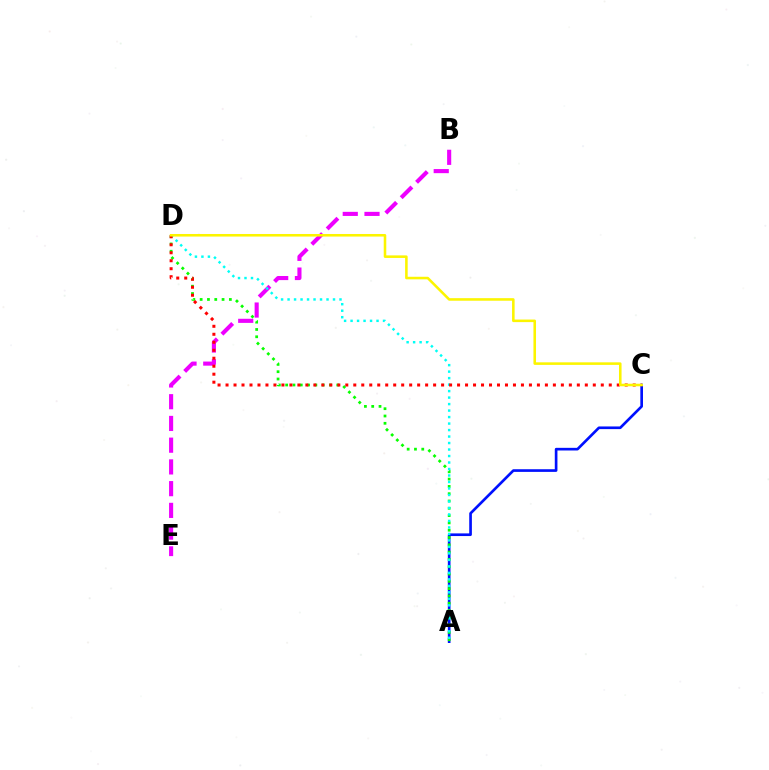{('B', 'E'): [{'color': '#ee00ff', 'line_style': 'dashed', 'thickness': 2.95}], ('A', 'C'): [{'color': '#0010ff', 'line_style': 'solid', 'thickness': 1.91}], ('A', 'D'): [{'color': '#08ff00', 'line_style': 'dotted', 'thickness': 1.98}, {'color': '#00fff6', 'line_style': 'dotted', 'thickness': 1.76}], ('C', 'D'): [{'color': '#ff0000', 'line_style': 'dotted', 'thickness': 2.17}, {'color': '#fcf500', 'line_style': 'solid', 'thickness': 1.85}]}